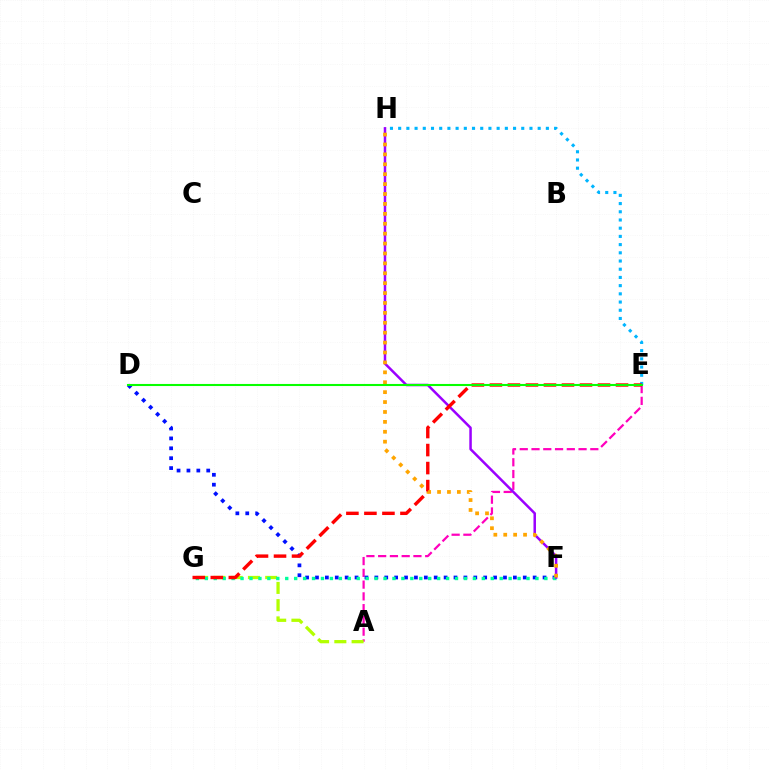{('A', 'E'): [{'color': '#ff00bd', 'line_style': 'dashed', 'thickness': 1.6}], ('D', 'F'): [{'color': '#0010ff', 'line_style': 'dotted', 'thickness': 2.69}], ('A', 'G'): [{'color': '#b3ff00', 'line_style': 'dashed', 'thickness': 2.34}], ('E', 'H'): [{'color': '#00b5ff', 'line_style': 'dotted', 'thickness': 2.23}], ('F', 'G'): [{'color': '#00ff9d', 'line_style': 'dotted', 'thickness': 2.43}], ('F', 'H'): [{'color': '#9b00ff', 'line_style': 'solid', 'thickness': 1.8}, {'color': '#ffa500', 'line_style': 'dotted', 'thickness': 2.69}], ('E', 'G'): [{'color': '#ff0000', 'line_style': 'dashed', 'thickness': 2.45}], ('D', 'E'): [{'color': '#08ff00', 'line_style': 'solid', 'thickness': 1.5}]}